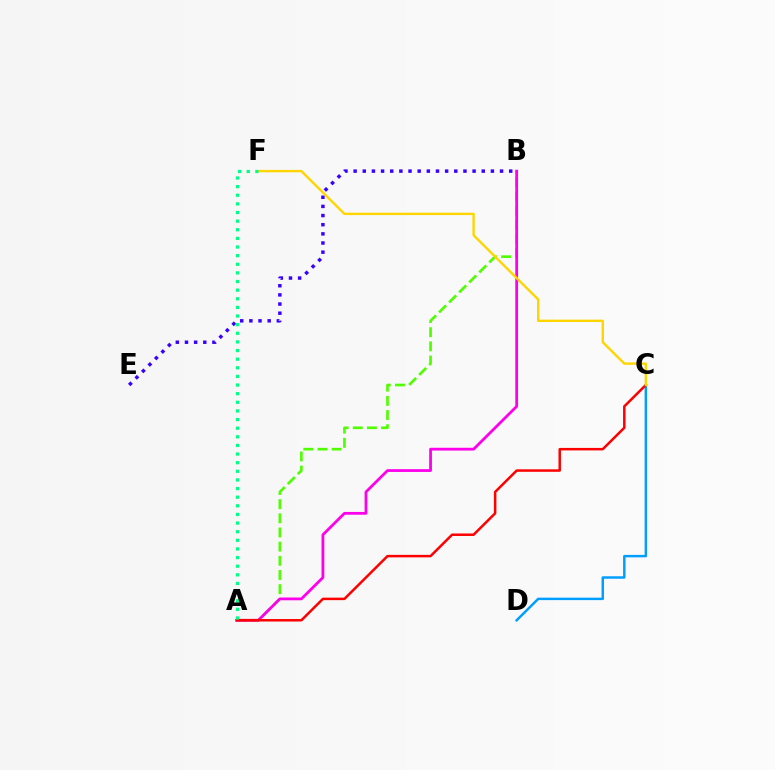{('A', 'B'): [{'color': '#4fff00', 'line_style': 'dashed', 'thickness': 1.92}, {'color': '#ff00ed', 'line_style': 'solid', 'thickness': 2.0}], ('B', 'E'): [{'color': '#3700ff', 'line_style': 'dotted', 'thickness': 2.49}], ('C', 'D'): [{'color': '#009eff', 'line_style': 'solid', 'thickness': 1.77}], ('A', 'C'): [{'color': '#ff0000', 'line_style': 'solid', 'thickness': 1.8}], ('C', 'F'): [{'color': '#ffd500', 'line_style': 'solid', 'thickness': 1.71}], ('A', 'F'): [{'color': '#00ff86', 'line_style': 'dotted', 'thickness': 2.34}]}